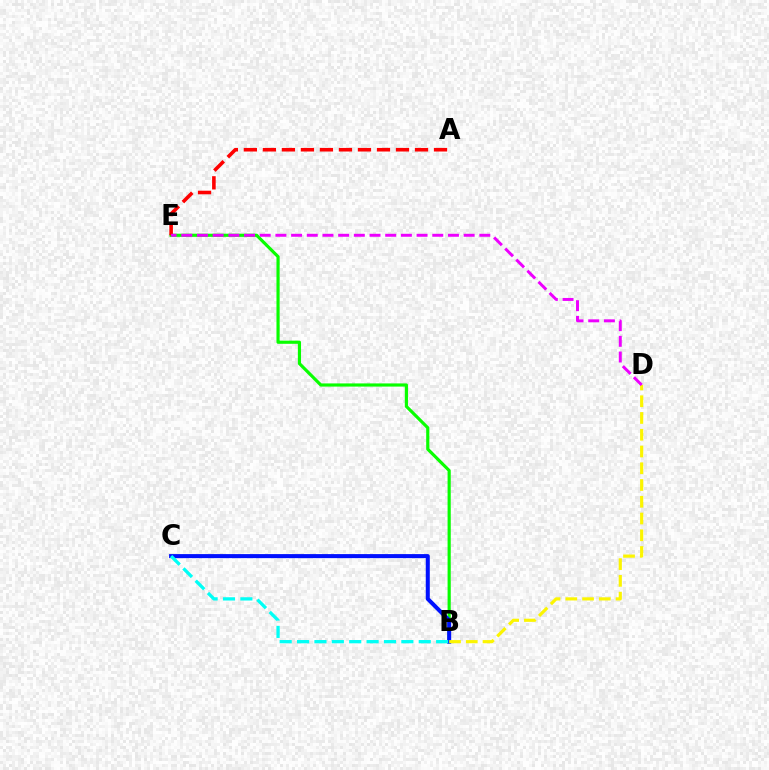{('B', 'E'): [{'color': '#08ff00', 'line_style': 'solid', 'thickness': 2.28}], ('B', 'C'): [{'color': '#0010ff', 'line_style': 'solid', 'thickness': 2.9}, {'color': '#00fff6', 'line_style': 'dashed', 'thickness': 2.36}], ('B', 'D'): [{'color': '#fcf500', 'line_style': 'dashed', 'thickness': 2.28}], ('A', 'E'): [{'color': '#ff0000', 'line_style': 'dashed', 'thickness': 2.58}], ('D', 'E'): [{'color': '#ee00ff', 'line_style': 'dashed', 'thickness': 2.13}]}